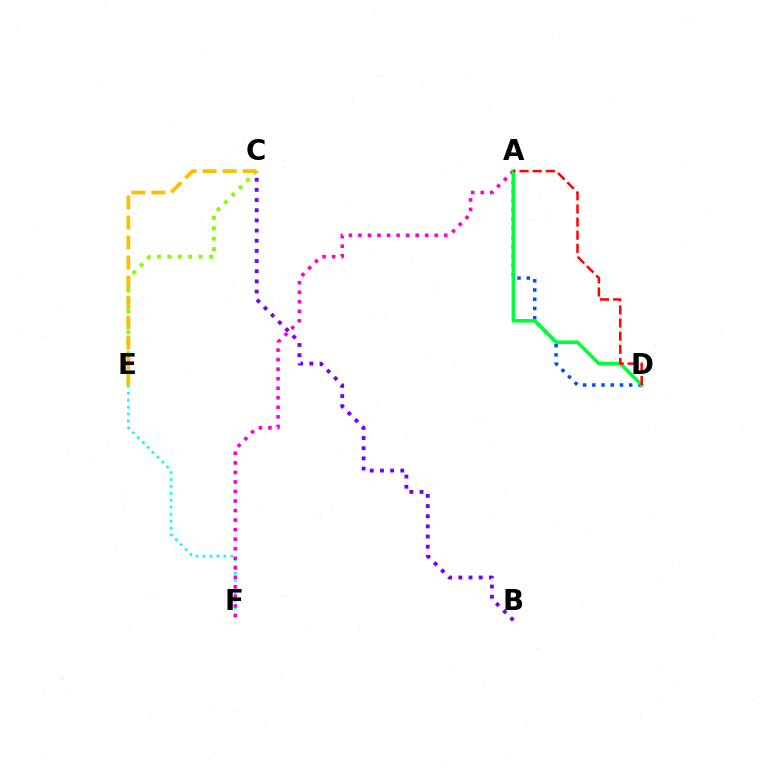{('E', 'F'): [{'color': '#00fff6', 'line_style': 'dotted', 'thickness': 1.88}], ('B', 'C'): [{'color': '#7200ff', 'line_style': 'dotted', 'thickness': 2.76}], ('C', 'E'): [{'color': '#84ff00', 'line_style': 'dotted', 'thickness': 2.83}, {'color': '#ffbd00', 'line_style': 'dashed', 'thickness': 2.72}], ('A', 'F'): [{'color': '#ff00cf', 'line_style': 'dotted', 'thickness': 2.59}], ('A', 'D'): [{'color': '#004bff', 'line_style': 'dotted', 'thickness': 2.5}, {'color': '#00ff39', 'line_style': 'solid', 'thickness': 2.58}, {'color': '#ff0000', 'line_style': 'dashed', 'thickness': 1.78}]}